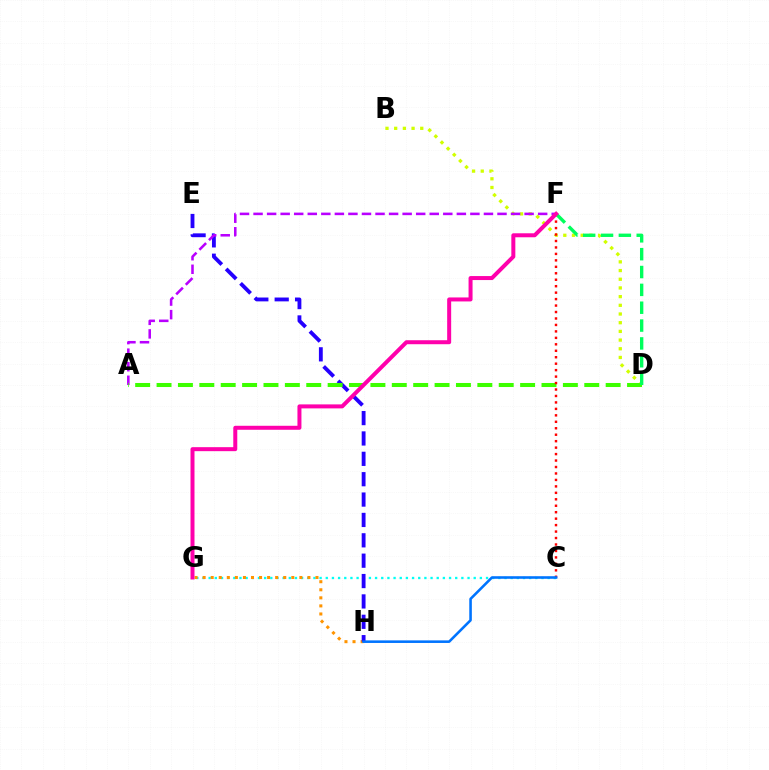{('C', 'G'): [{'color': '#00fff6', 'line_style': 'dotted', 'thickness': 1.67}], ('G', 'H'): [{'color': '#ff9400', 'line_style': 'dotted', 'thickness': 2.19}], ('B', 'D'): [{'color': '#d1ff00', 'line_style': 'dotted', 'thickness': 2.36}], ('E', 'H'): [{'color': '#2500ff', 'line_style': 'dashed', 'thickness': 2.77}], ('A', 'F'): [{'color': '#b900ff', 'line_style': 'dashed', 'thickness': 1.84}], ('A', 'D'): [{'color': '#3dff00', 'line_style': 'dashed', 'thickness': 2.91}], ('C', 'F'): [{'color': '#ff0000', 'line_style': 'dotted', 'thickness': 1.75}], ('D', 'F'): [{'color': '#00ff5c', 'line_style': 'dashed', 'thickness': 2.42}], ('F', 'G'): [{'color': '#ff00ac', 'line_style': 'solid', 'thickness': 2.88}], ('C', 'H'): [{'color': '#0074ff', 'line_style': 'solid', 'thickness': 1.86}]}